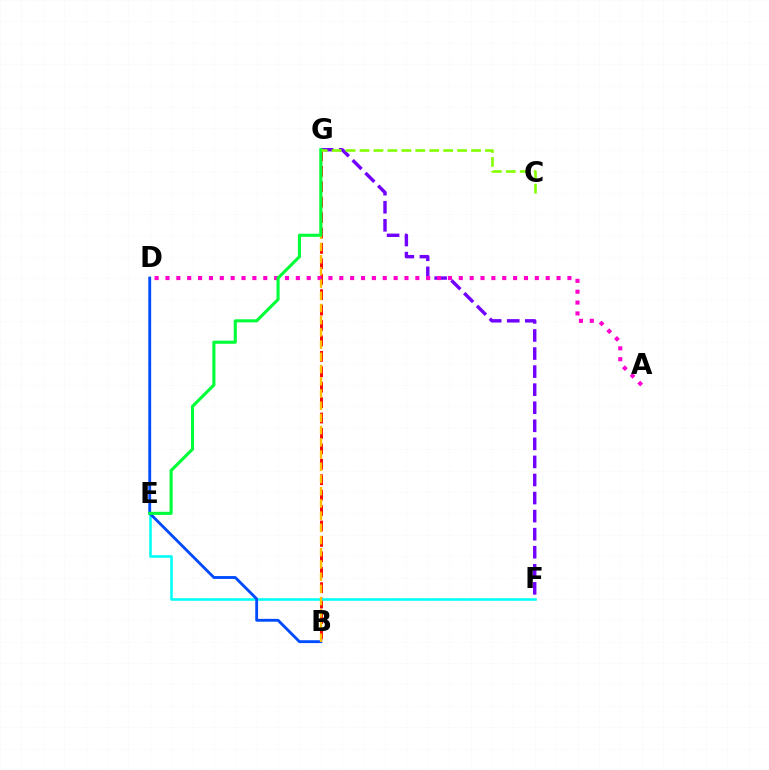{('F', 'G'): [{'color': '#7200ff', 'line_style': 'dashed', 'thickness': 2.45}], ('B', 'G'): [{'color': '#ff0000', 'line_style': 'dashed', 'thickness': 2.09}, {'color': '#ffbd00', 'line_style': 'dashed', 'thickness': 1.66}], ('E', 'F'): [{'color': '#00fff6', 'line_style': 'solid', 'thickness': 1.84}], ('A', 'D'): [{'color': '#ff00cf', 'line_style': 'dotted', 'thickness': 2.95}], ('B', 'D'): [{'color': '#004bff', 'line_style': 'solid', 'thickness': 2.05}], ('E', 'G'): [{'color': '#00ff39', 'line_style': 'solid', 'thickness': 2.23}], ('C', 'G'): [{'color': '#84ff00', 'line_style': 'dashed', 'thickness': 1.89}]}